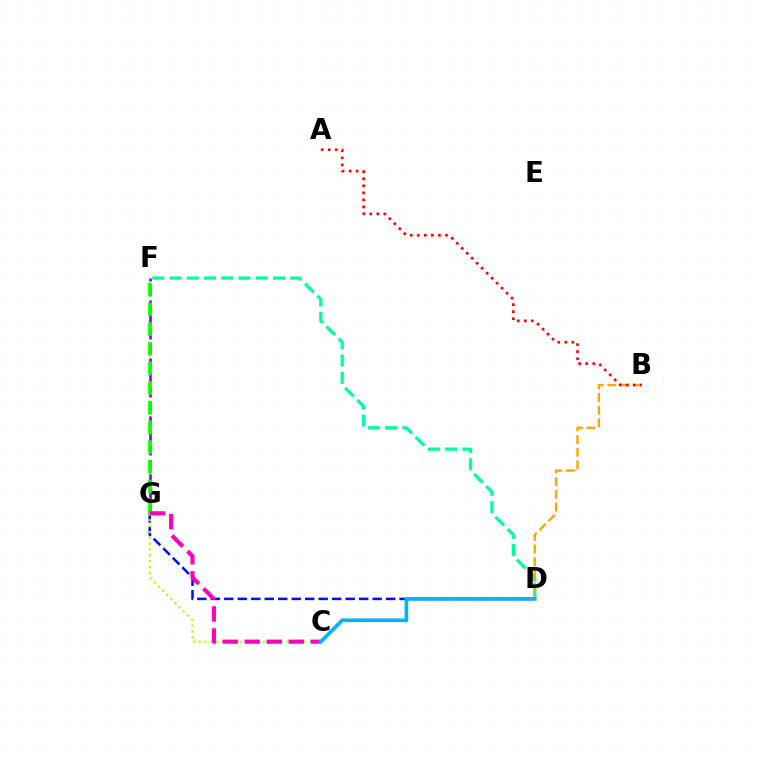{('D', 'G'): [{'color': '#0010ff', 'line_style': 'dashed', 'thickness': 1.83}], ('D', 'F'): [{'color': '#00ff9d', 'line_style': 'dashed', 'thickness': 2.34}], ('F', 'G'): [{'color': '#9b00ff', 'line_style': 'dashed', 'thickness': 1.97}, {'color': '#08ff00', 'line_style': 'dashed', 'thickness': 2.67}], ('B', 'D'): [{'color': '#ffa500', 'line_style': 'dashed', 'thickness': 1.73}], ('C', 'G'): [{'color': '#b3ff00', 'line_style': 'dotted', 'thickness': 1.59}, {'color': '#ff00bd', 'line_style': 'dashed', 'thickness': 2.99}], ('A', 'B'): [{'color': '#ff0000', 'line_style': 'dotted', 'thickness': 1.91}], ('C', 'D'): [{'color': '#00b5ff', 'line_style': 'solid', 'thickness': 2.67}]}